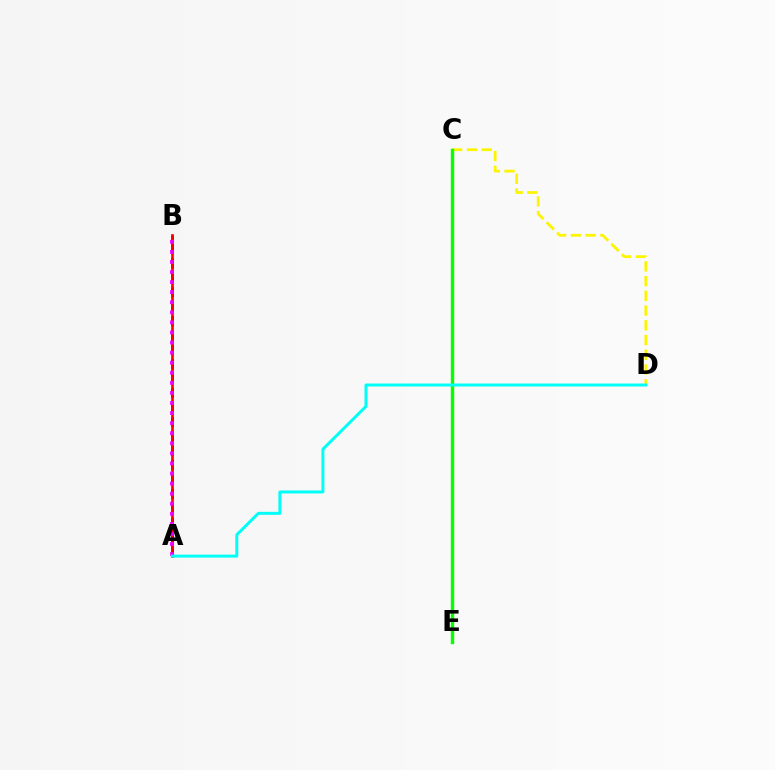{('C', 'D'): [{'color': '#fcf500', 'line_style': 'dashed', 'thickness': 2.0}], ('A', 'B'): [{'color': '#0010ff', 'line_style': 'dashed', 'thickness': 1.96}, {'color': '#ff0000', 'line_style': 'solid', 'thickness': 1.91}, {'color': '#ee00ff', 'line_style': 'dotted', 'thickness': 2.74}], ('C', 'E'): [{'color': '#08ff00', 'line_style': 'solid', 'thickness': 2.45}], ('A', 'D'): [{'color': '#00fff6', 'line_style': 'solid', 'thickness': 2.14}]}